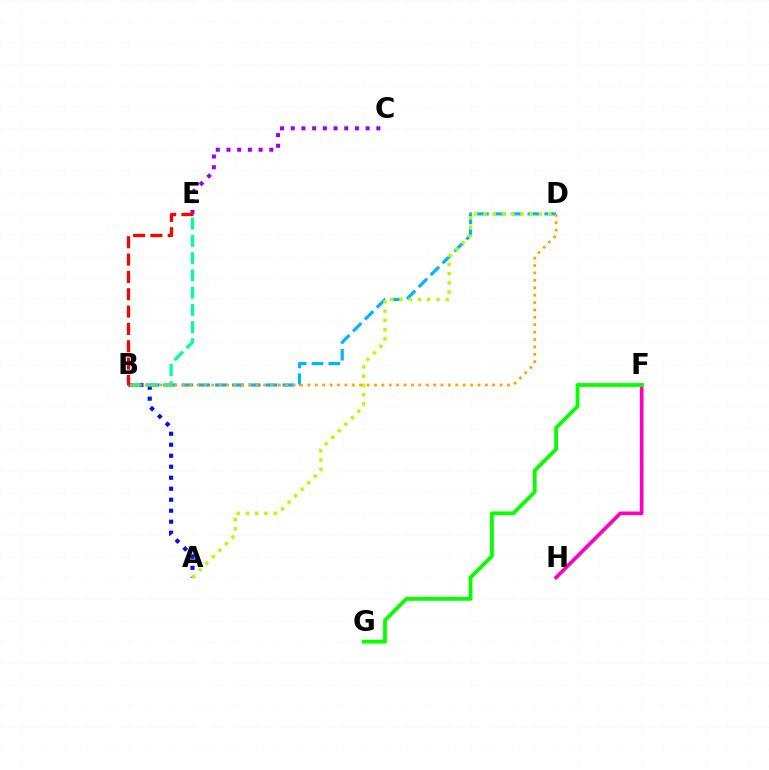{('F', 'H'): [{'color': '#ff00bd', 'line_style': 'solid', 'thickness': 2.64}], ('A', 'B'): [{'color': '#0010ff', 'line_style': 'dotted', 'thickness': 2.99}], ('C', 'E'): [{'color': '#9b00ff', 'line_style': 'dotted', 'thickness': 2.91}], ('B', 'D'): [{'color': '#00b5ff', 'line_style': 'dashed', 'thickness': 2.29}, {'color': '#ffa500', 'line_style': 'dotted', 'thickness': 2.01}], ('F', 'G'): [{'color': '#08ff00', 'line_style': 'solid', 'thickness': 2.74}], ('B', 'E'): [{'color': '#00ff9d', 'line_style': 'dashed', 'thickness': 2.34}, {'color': '#ff0000', 'line_style': 'dashed', 'thickness': 2.36}], ('A', 'D'): [{'color': '#b3ff00', 'line_style': 'dotted', 'thickness': 2.51}]}